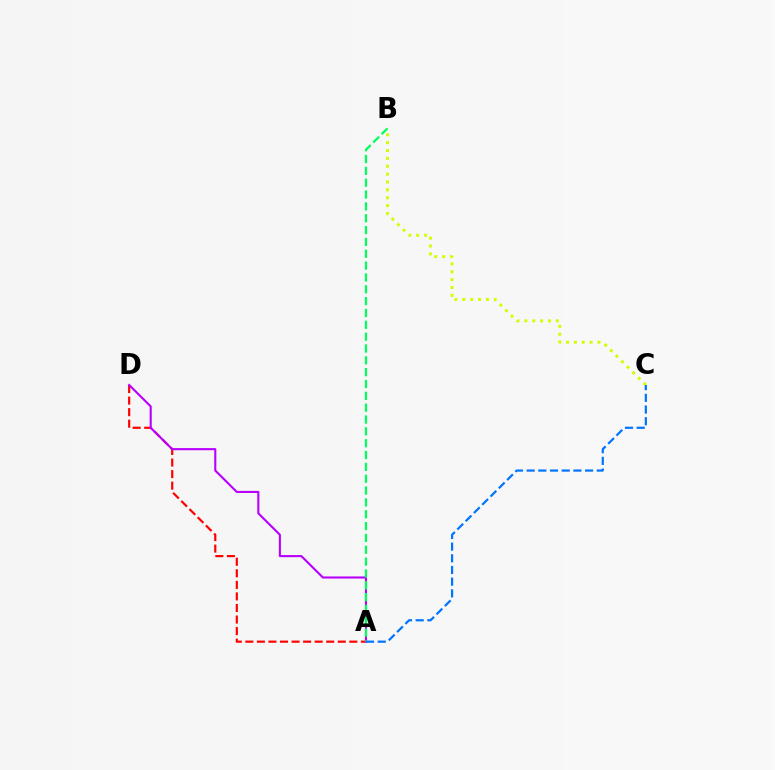{('A', 'D'): [{'color': '#ff0000', 'line_style': 'dashed', 'thickness': 1.57}, {'color': '#b900ff', 'line_style': 'solid', 'thickness': 1.52}], ('B', 'C'): [{'color': '#d1ff00', 'line_style': 'dotted', 'thickness': 2.14}], ('A', 'B'): [{'color': '#00ff5c', 'line_style': 'dashed', 'thickness': 1.61}], ('A', 'C'): [{'color': '#0074ff', 'line_style': 'dashed', 'thickness': 1.59}]}